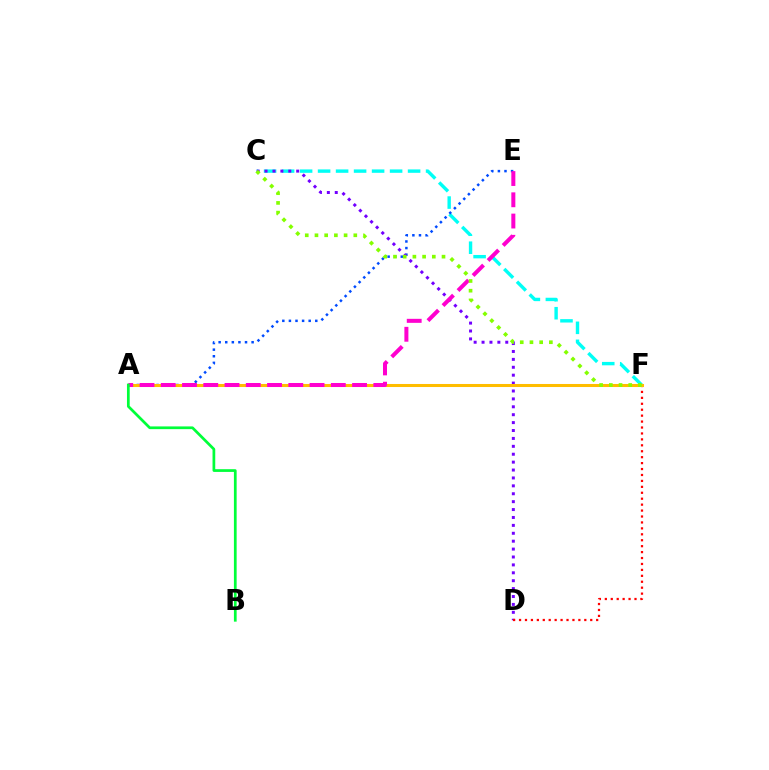{('C', 'F'): [{'color': '#00fff6', 'line_style': 'dashed', 'thickness': 2.45}, {'color': '#84ff00', 'line_style': 'dotted', 'thickness': 2.64}], ('A', 'E'): [{'color': '#004bff', 'line_style': 'dotted', 'thickness': 1.79}, {'color': '#ff00cf', 'line_style': 'dashed', 'thickness': 2.89}], ('C', 'D'): [{'color': '#7200ff', 'line_style': 'dotted', 'thickness': 2.15}], ('D', 'F'): [{'color': '#ff0000', 'line_style': 'dotted', 'thickness': 1.61}], ('A', 'F'): [{'color': '#ffbd00', 'line_style': 'solid', 'thickness': 2.19}], ('A', 'B'): [{'color': '#00ff39', 'line_style': 'solid', 'thickness': 1.96}]}